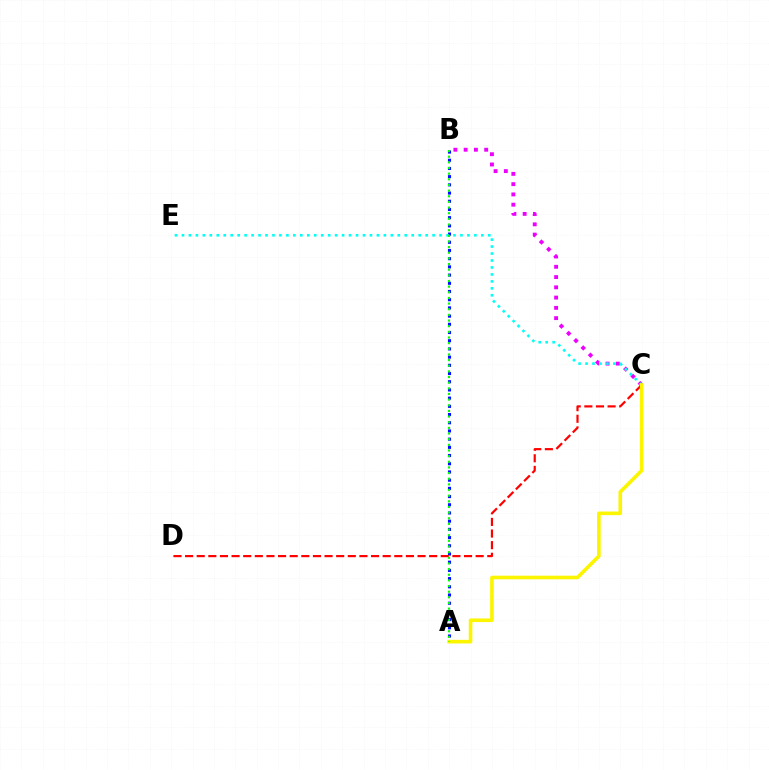{('A', 'B'): [{'color': '#0010ff', 'line_style': 'dotted', 'thickness': 2.23}, {'color': '#08ff00', 'line_style': 'dotted', 'thickness': 1.53}], ('B', 'C'): [{'color': '#ee00ff', 'line_style': 'dotted', 'thickness': 2.79}], ('C', 'E'): [{'color': '#00fff6', 'line_style': 'dotted', 'thickness': 1.89}], ('C', 'D'): [{'color': '#ff0000', 'line_style': 'dashed', 'thickness': 1.58}], ('A', 'C'): [{'color': '#fcf500', 'line_style': 'solid', 'thickness': 2.6}]}